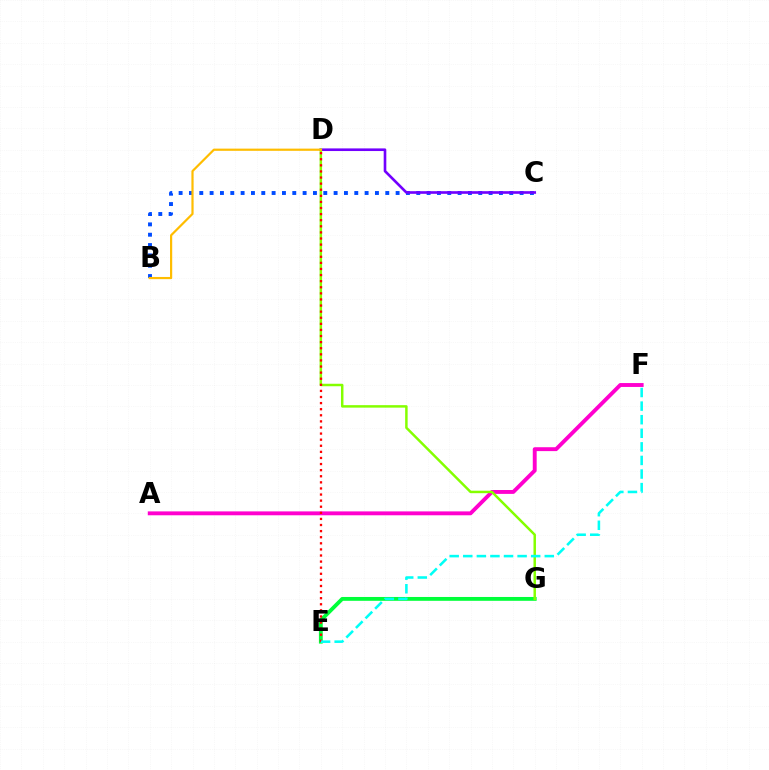{('E', 'G'): [{'color': '#00ff39', 'line_style': 'solid', 'thickness': 2.77}], ('B', 'C'): [{'color': '#004bff', 'line_style': 'dotted', 'thickness': 2.81}], ('C', 'D'): [{'color': '#7200ff', 'line_style': 'solid', 'thickness': 1.9}], ('A', 'F'): [{'color': '#ff00cf', 'line_style': 'solid', 'thickness': 2.8}], ('D', 'G'): [{'color': '#84ff00', 'line_style': 'solid', 'thickness': 1.78}], ('D', 'E'): [{'color': '#ff0000', 'line_style': 'dotted', 'thickness': 1.66}], ('B', 'D'): [{'color': '#ffbd00', 'line_style': 'solid', 'thickness': 1.58}], ('E', 'F'): [{'color': '#00fff6', 'line_style': 'dashed', 'thickness': 1.85}]}